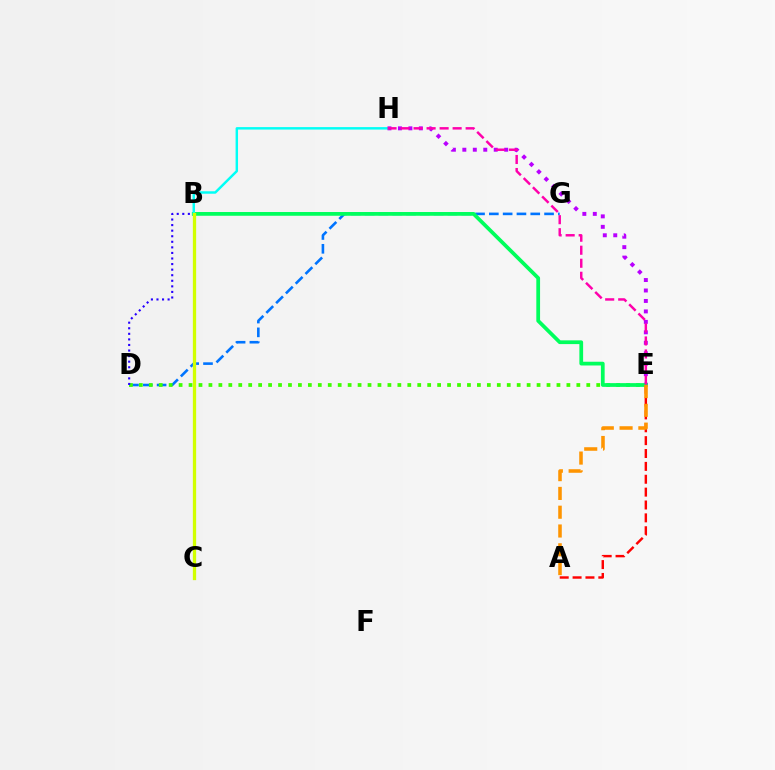{('E', 'H'): [{'color': '#b900ff', 'line_style': 'dotted', 'thickness': 2.84}, {'color': '#ff00ac', 'line_style': 'dashed', 'thickness': 1.77}], ('D', 'G'): [{'color': '#0074ff', 'line_style': 'dashed', 'thickness': 1.88}], ('D', 'E'): [{'color': '#3dff00', 'line_style': 'dotted', 'thickness': 2.7}], ('B', 'D'): [{'color': '#2500ff', 'line_style': 'dotted', 'thickness': 1.51}], ('B', 'E'): [{'color': '#00ff5c', 'line_style': 'solid', 'thickness': 2.7}], ('B', 'H'): [{'color': '#00fff6', 'line_style': 'solid', 'thickness': 1.76}], ('A', 'E'): [{'color': '#ff0000', 'line_style': 'dashed', 'thickness': 1.75}, {'color': '#ff9400', 'line_style': 'dashed', 'thickness': 2.55}], ('B', 'C'): [{'color': '#d1ff00', 'line_style': 'solid', 'thickness': 2.36}]}